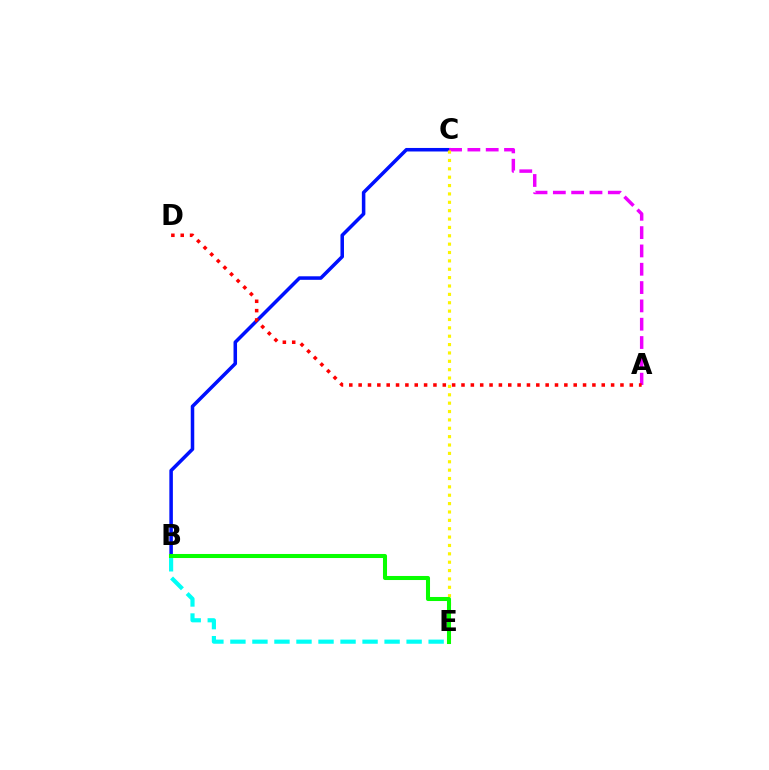{('B', 'C'): [{'color': '#0010ff', 'line_style': 'solid', 'thickness': 2.54}], ('A', 'C'): [{'color': '#ee00ff', 'line_style': 'dashed', 'thickness': 2.49}], ('A', 'D'): [{'color': '#ff0000', 'line_style': 'dotted', 'thickness': 2.54}], ('B', 'E'): [{'color': '#00fff6', 'line_style': 'dashed', 'thickness': 2.99}, {'color': '#08ff00', 'line_style': 'solid', 'thickness': 2.92}], ('C', 'E'): [{'color': '#fcf500', 'line_style': 'dotted', 'thickness': 2.27}]}